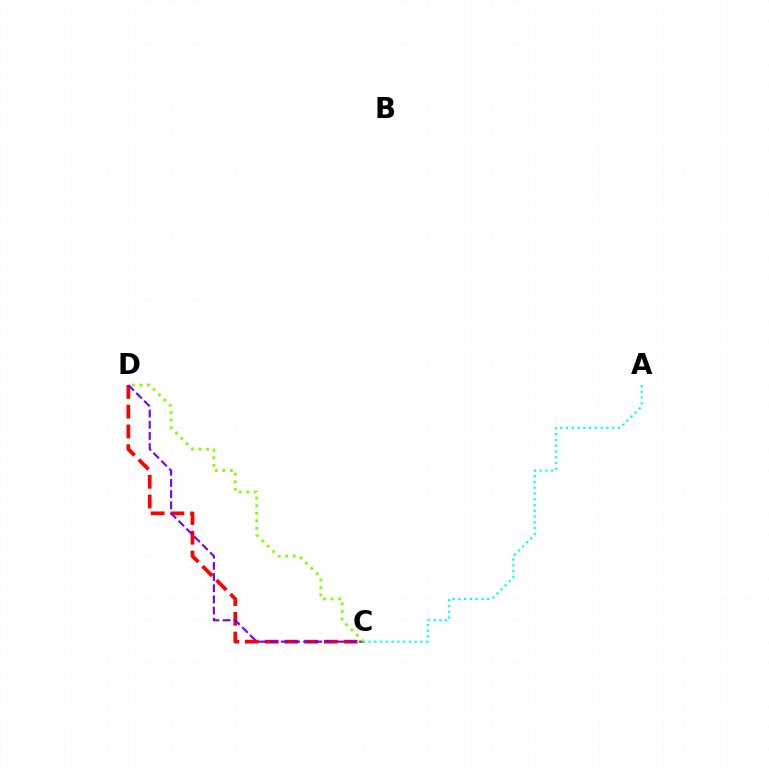{('A', 'C'): [{'color': '#00fff6', 'line_style': 'dotted', 'thickness': 1.57}], ('C', 'D'): [{'color': '#ff0000', 'line_style': 'dashed', 'thickness': 2.68}, {'color': '#7200ff', 'line_style': 'dashed', 'thickness': 1.52}, {'color': '#84ff00', 'line_style': 'dotted', 'thickness': 2.05}]}